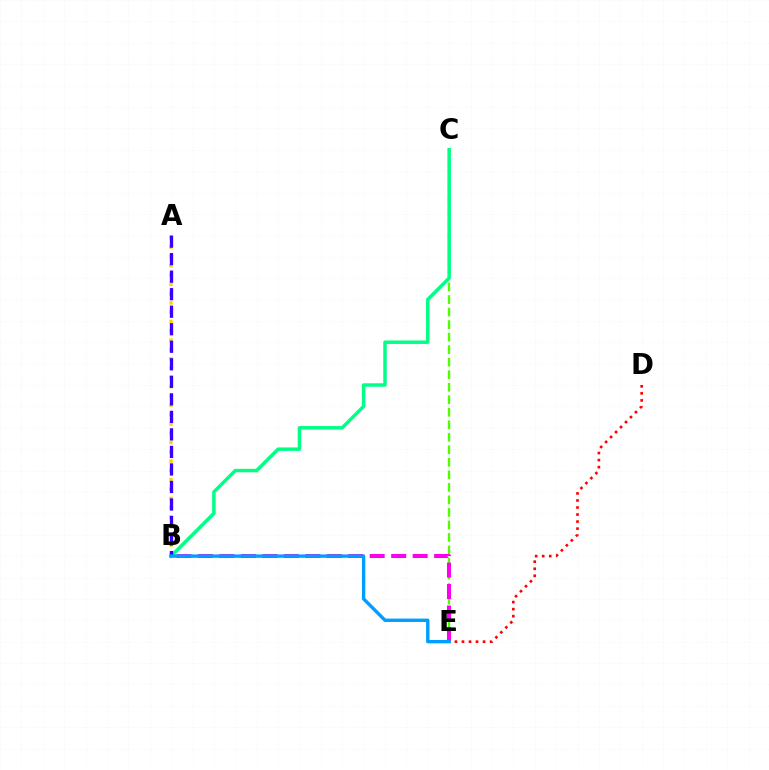{('D', 'E'): [{'color': '#ff0000', 'line_style': 'dotted', 'thickness': 1.91}], ('C', 'E'): [{'color': '#4fff00', 'line_style': 'dashed', 'thickness': 1.7}], ('B', 'C'): [{'color': '#00ff86', 'line_style': 'solid', 'thickness': 2.49}], ('A', 'B'): [{'color': '#ffd500', 'line_style': 'dotted', 'thickness': 2.53}, {'color': '#3700ff', 'line_style': 'dashed', 'thickness': 2.38}], ('B', 'E'): [{'color': '#ff00ed', 'line_style': 'dashed', 'thickness': 2.92}, {'color': '#009eff', 'line_style': 'solid', 'thickness': 2.44}]}